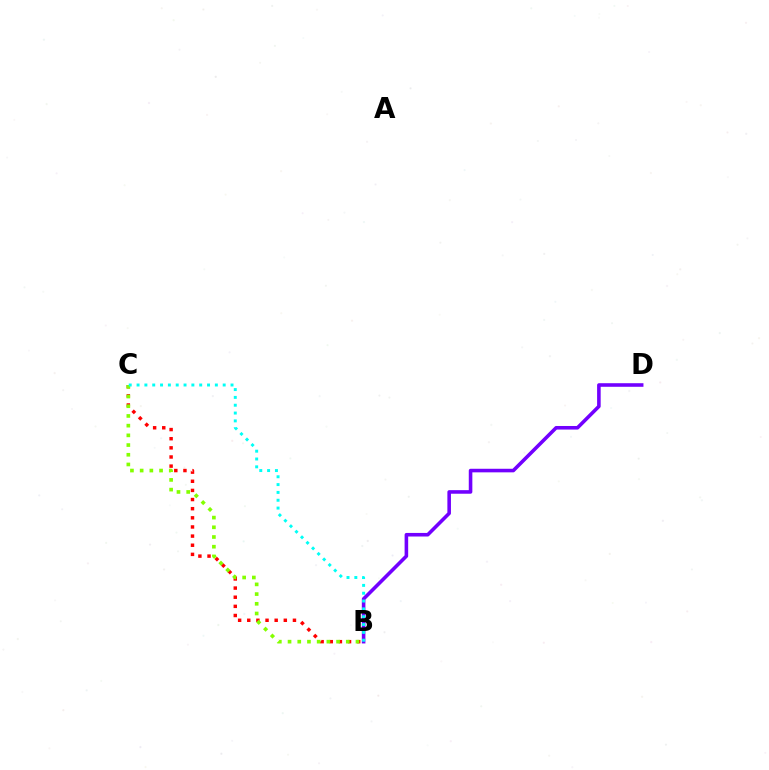{('B', 'C'): [{'color': '#ff0000', 'line_style': 'dotted', 'thickness': 2.48}, {'color': '#84ff00', 'line_style': 'dotted', 'thickness': 2.64}, {'color': '#00fff6', 'line_style': 'dotted', 'thickness': 2.13}], ('B', 'D'): [{'color': '#7200ff', 'line_style': 'solid', 'thickness': 2.57}]}